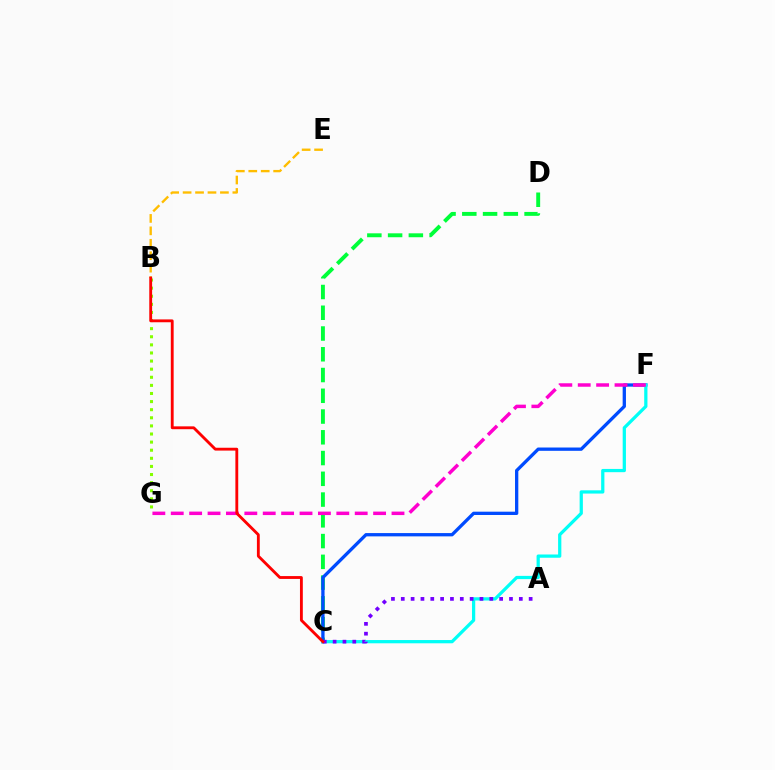{('C', 'D'): [{'color': '#00ff39', 'line_style': 'dashed', 'thickness': 2.82}], ('B', 'G'): [{'color': '#84ff00', 'line_style': 'dotted', 'thickness': 2.2}], ('C', 'F'): [{'color': '#004bff', 'line_style': 'solid', 'thickness': 2.38}, {'color': '#00fff6', 'line_style': 'solid', 'thickness': 2.34}], ('B', 'E'): [{'color': '#ffbd00', 'line_style': 'dashed', 'thickness': 1.69}], ('F', 'G'): [{'color': '#ff00cf', 'line_style': 'dashed', 'thickness': 2.5}], ('A', 'C'): [{'color': '#7200ff', 'line_style': 'dotted', 'thickness': 2.67}], ('B', 'C'): [{'color': '#ff0000', 'line_style': 'solid', 'thickness': 2.05}]}